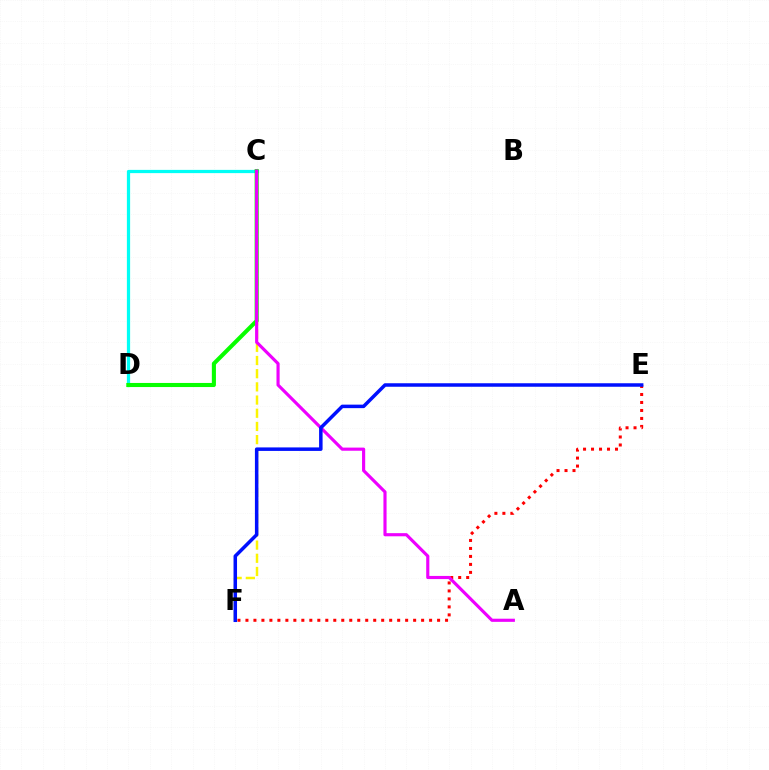{('E', 'F'): [{'color': '#ff0000', 'line_style': 'dotted', 'thickness': 2.17}, {'color': '#0010ff', 'line_style': 'solid', 'thickness': 2.52}], ('C', 'D'): [{'color': '#00fff6', 'line_style': 'solid', 'thickness': 2.33}, {'color': '#08ff00', 'line_style': 'solid', 'thickness': 2.94}], ('C', 'F'): [{'color': '#fcf500', 'line_style': 'dashed', 'thickness': 1.79}], ('A', 'C'): [{'color': '#ee00ff', 'line_style': 'solid', 'thickness': 2.26}]}